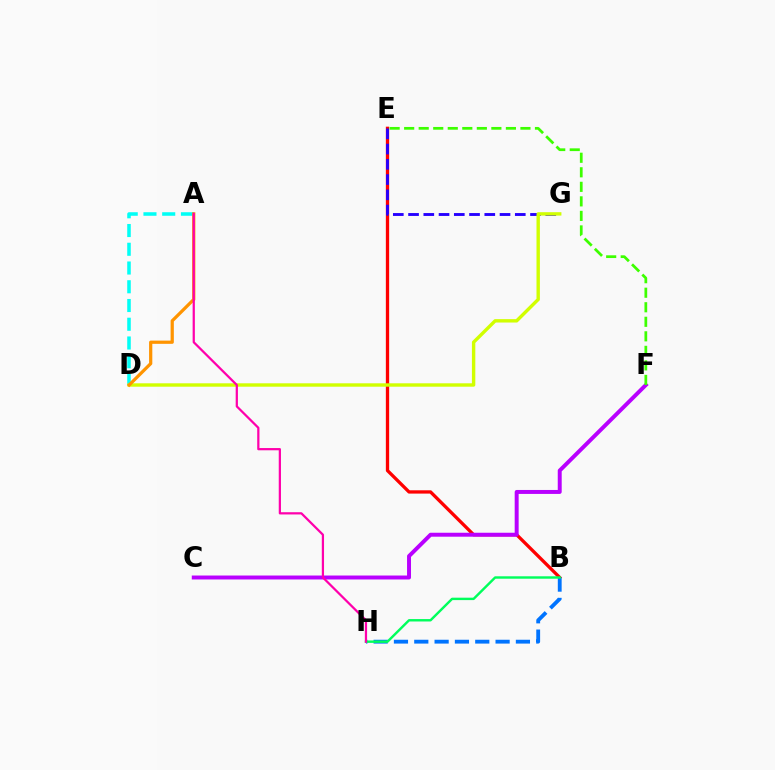{('B', 'E'): [{'color': '#ff0000', 'line_style': 'solid', 'thickness': 2.38}], ('B', 'H'): [{'color': '#0074ff', 'line_style': 'dashed', 'thickness': 2.76}, {'color': '#00ff5c', 'line_style': 'solid', 'thickness': 1.74}], ('C', 'F'): [{'color': '#b900ff', 'line_style': 'solid', 'thickness': 2.85}], ('E', 'F'): [{'color': '#3dff00', 'line_style': 'dashed', 'thickness': 1.97}], ('A', 'D'): [{'color': '#00fff6', 'line_style': 'dashed', 'thickness': 2.55}, {'color': '#ff9400', 'line_style': 'solid', 'thickness': 2.33}], ('E', 'G'): [{'color': '#2500ff', 'line_style': 'dashed', 'thickness': 2.07}], ('D', 'G'): [{'color': '#d1ff00', 'line_style': 'solid', 'thickness': 2.44}], ('A', 'H'): [{'color': '#ff00ac', 'line_style': 'solid', 'thickness': 1.61}]}